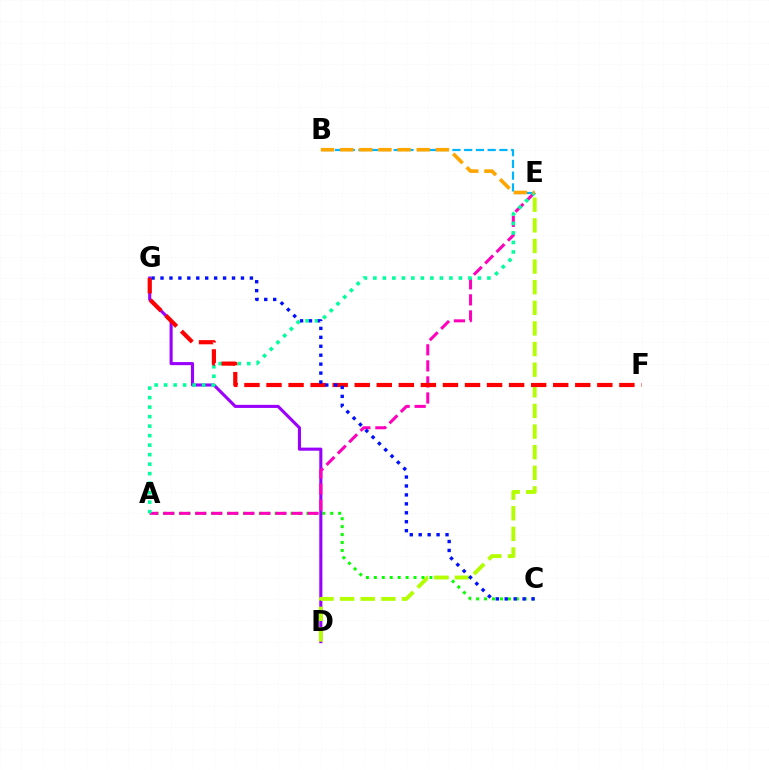{('B', 'E'): [{'color': '#00b5ff', 'line_style': 'dashed', 'thickness': 1.6}, {'color': '#ffa500', 'line_style': 'dashed', 'thickness': 2.6}], ('A', 'C'): [{'color': '#08ff00', 'line_style': 'dotted', 'thickness': 2.16}], ('D', 'G'): [{'color': '#9b00ff', 'line_style': 'solid', 'thickness': 2.23}], ('D', 'E'): [{'color': '#b3ff00', 'line_style': 'dashed', 'thickness': 2.8}], ('A', 'E'): [{'color': '#ff00bd', 'line_style': 'dashed', 'thickness': 2.18}, {'color': '#00ff9d', 'line_style': 'dotted', 'thickness': 2.58}], ('F', 'G'): [{'color': '#ff0000', 'line_style': 'dashed', 'thickness': 3.0}], ('C', 'G'): [{'color': '#0010ff', 'line_style': 'dotted', 'thickness': 2.43}]}